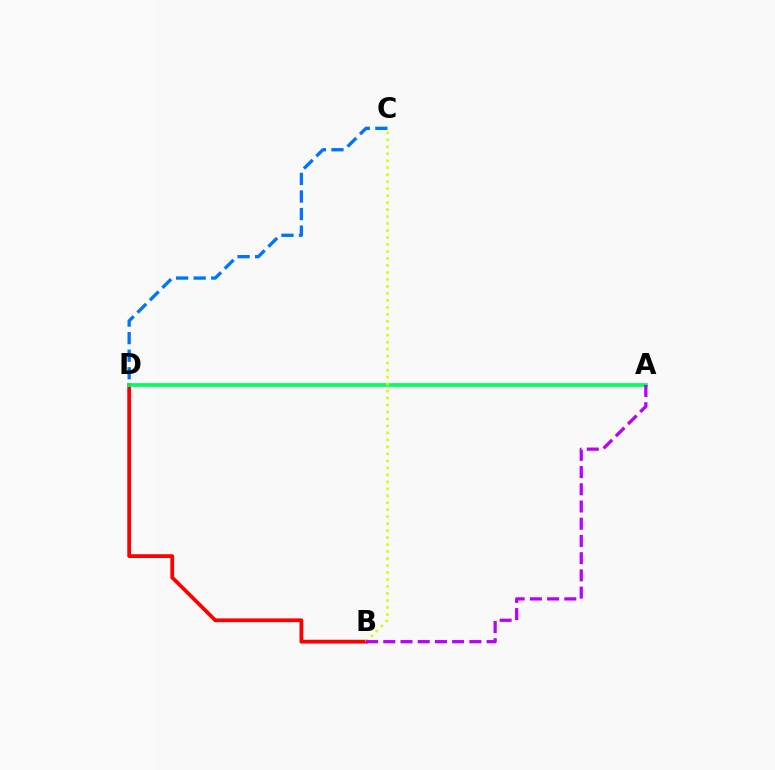{('B', 'D'): [{'color': '#ff0000', 'line_style': 'solid', 'thickness': 2.72}], ('A', 'D'): [{'color': '#00ff5c', 'line_style': 'solid', 'thickness': 2.67}], ('C', 'D'): [{'color': '#0074ff', 'line_style': 'dashed', 'thickness': 2.39}], ('B', 'C'): [{'color': '#d1ff00', 'line_style': 'dotted', 'thickness': 1.9}], ('A', 'B'): [{'color': '#b900ff', 'line_style': 'dashed', 'thickness': 2.34}]}